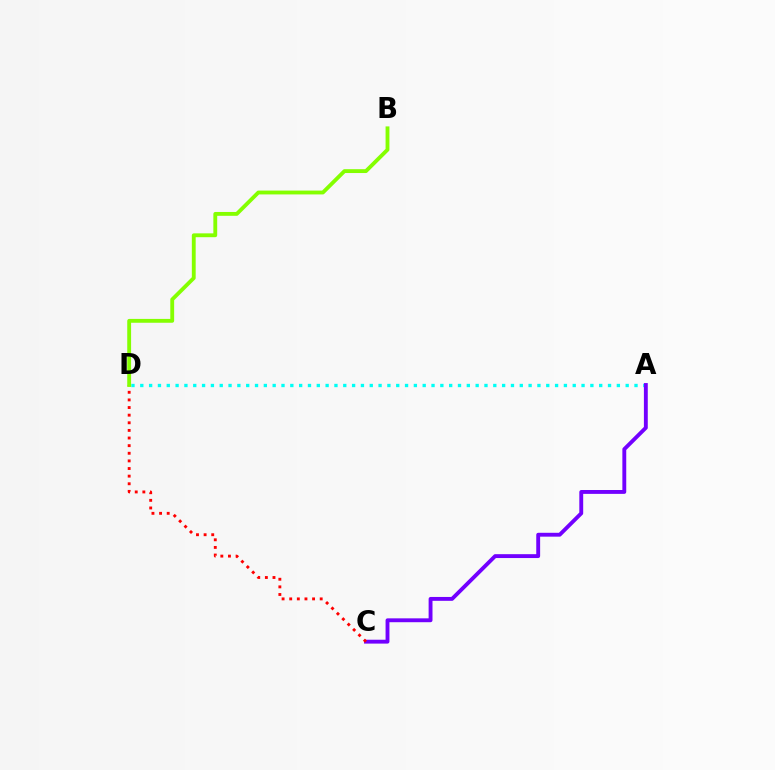{('A', 'D'): [{'color': '#00fff6', 'line_style': 'dotted', 'thickness': 2.4}], ('A', 'C'): [{'color': '#7200ff', 'line_style': 'solid', 'thickness': 2.79}], ('C', 'D'): [{'color': '#ff0000', 'line_style': 'dotted', 'thickness': 2.07}], ('B', 'D'): [{'color': '#84ff00', 'line_style': 'solid', 'thickness': 2.77}]}